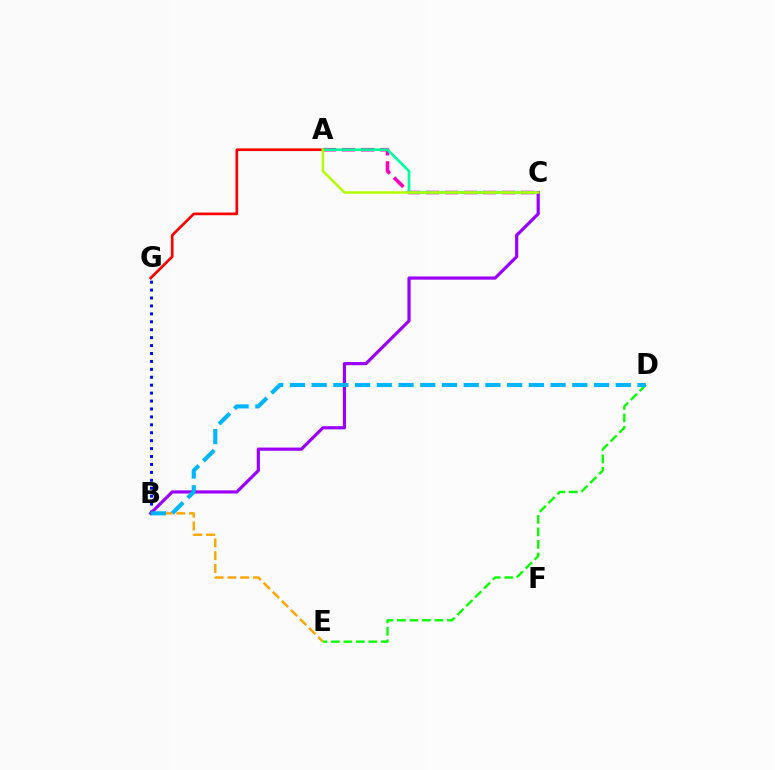{('B', 'E'): [{'color': '#ffa500', 'line_style': 'dashed', 'thickness': 1.74}], ('D', 'E'): [{'color': '#08ff00', 'line_style': 'dashed', 'thickness': 1.7}], ('A', 'G'): [{'color': '#ff0000', 'line_style': 'solid', 'thickness': 1.92}], ('A', 'C'): [{'color': '#ff00bd', 'line_style': 'dashed', 'thickness': 2.58}, {'color': '#00ff9d', 'line_style': 'solid', 'thickness': 1.91}, {'color': '#b3ff00', 'line_style': 'solid', 'thickness': 1.8}], ('B', 'G'): [{'color': '#0010ff', 'line_style': 'dotted', 'thickness': 2.15}], ('B', 'C'): [{'color': '#9b00ff', 'line_style': 'solid', 'thickness': 2.3}], ('B', 'D'): [{'color': '#00b5ff', 'line_style': 'dashed', 'thickness': 2.95}]}